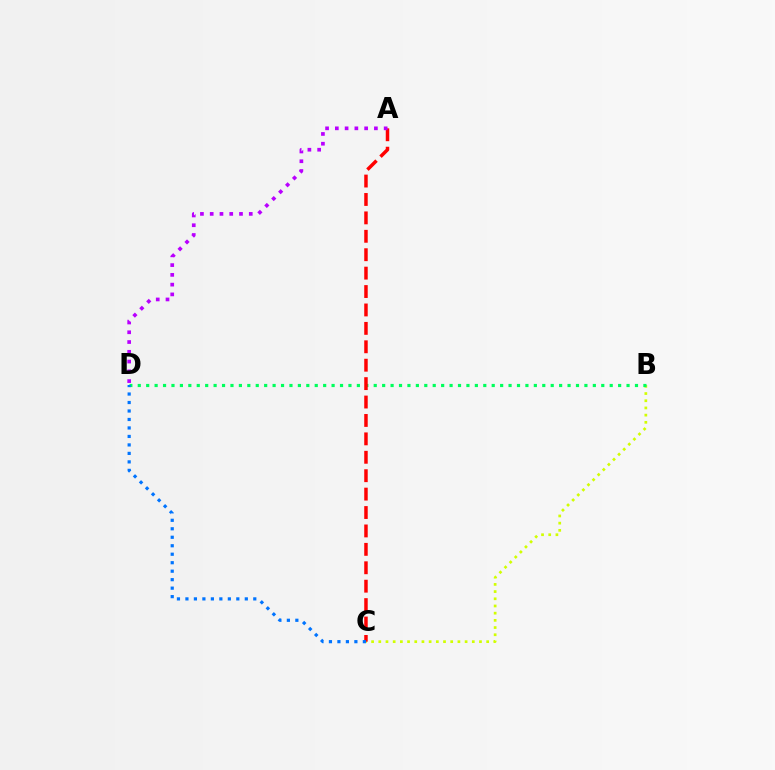{('B', 'C'): [{'color': '#d1ff00', 'line_style': 'dotted', 'thickness': 1.95}], ('B', 'D'): [{'color': '#00ff5c', 'line_style': 'dotted', 'thickness': 2.29}], ('A', 'C'): [{'color': '#ff0000', 'line_style': 'dashed', 'thickness': 2.5}], ('C', 'D'): [{'color': '#0074ff', 'line_style': 'dotted', 'thickness': 2.3}], ('A', 'D'): [{'color': '#b900ff', 'line_style': 'dotted', 'thickness': 2.65}]}